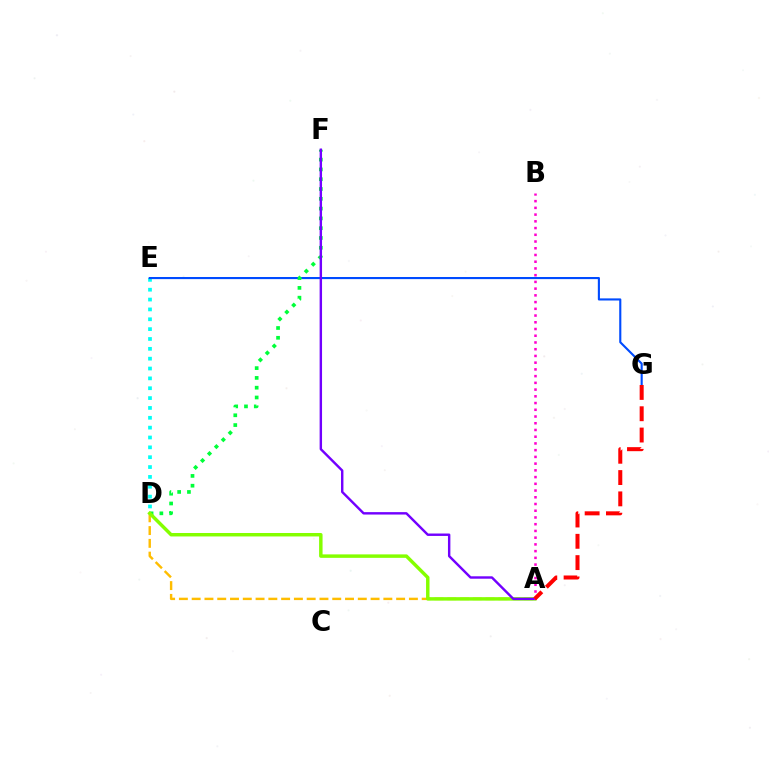{('D', 'E'): [{'color': '#00fff6', 'line_style': 'dotted', 'thickness': 2.68}], ('E', 'G'): [{'color': '#004bff', 'line_style': 'solid', 'thickness': 1.52}], ('D', 'F'): [{'color': '#00ff39', 'line_style': 'dotted', 'thickness': 2.66}], ('A', 'D'): [{'color': '#ffbd00', 'line_style': 'dashed', 'thickness': 1.74}, {'color': '#84ff00', 'line_style': 'solid', 'thickness': 2.49}], ('A', 'F'): [{'color': '#7200ff', 'line_style': 'solid', 'thickness': 1.74}], ('A', 'B'): [{'color': '#ff00cf', 'line_style': 'dotted', 'thickness': 1.83}], ('A', 'G'): [{'color': '#ff0000', 'line_style': 'dashed', 'thickness': 2.89}]}